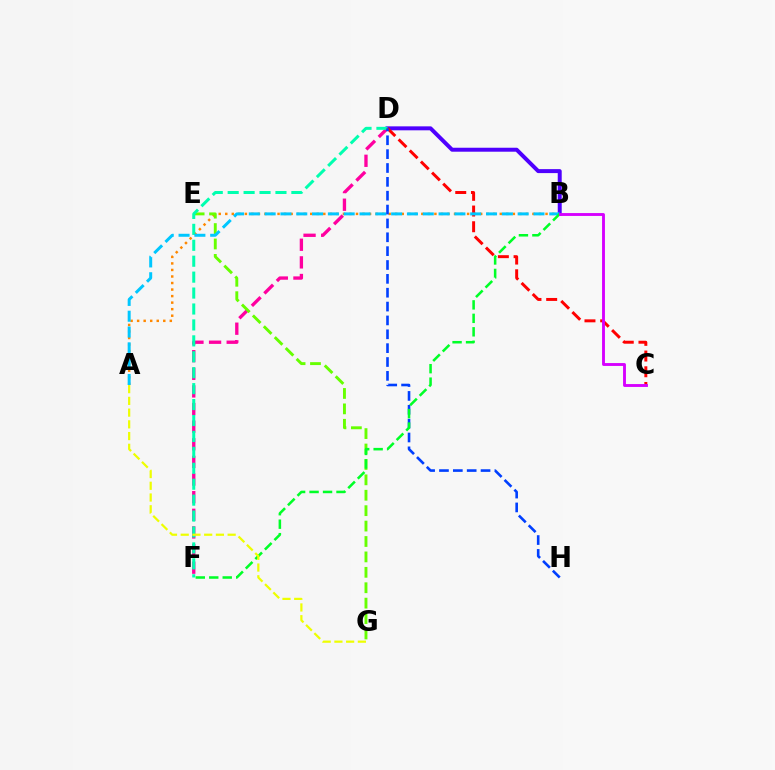{('D', 'F'): [{'color': '#ff00a0', 'line_style': 'dashed', 'thickness': 2.39}, {'color': '#00ffaf', 'line_style': 'dashed', 'thickness': 2.16}], ('A', 'B'): [{'color': '#ff8800', 'line_style': 'dotted', 'thickness': 1.78}, {'color': '#00c7ff', 'line_style': 'dashed', 'thickness': 2.15}], ('B', 'D'): [{'color': '#4f00ff', 'line_style': 'solid', 'thickness': 2.86}], ('E', 'G'): [{'color': '#66ff00', 'line_style': 'dashed', 'thickness': 2.09}], ('C', 'D'): [{'color': '#ff0000', 'line_style': 'dashed', 'thickness': 2.13}], ('D', 'H'): [{'color': '#003fff', 'line_style': 'dashed', 'thickness': 1.88}], ('B', 'F'): [{'color': '#00ff27', 'line_style': 'dashed', 'thickness': 1.83}], ('B', 'C'): [{'color': '#d600ff', 'line_style': 'solid', 'thickness': 2.07}], ('A', 'G'): [{'color': '#eeff00', 'line_style': 'dashed', 'thickness': 1.59}]}